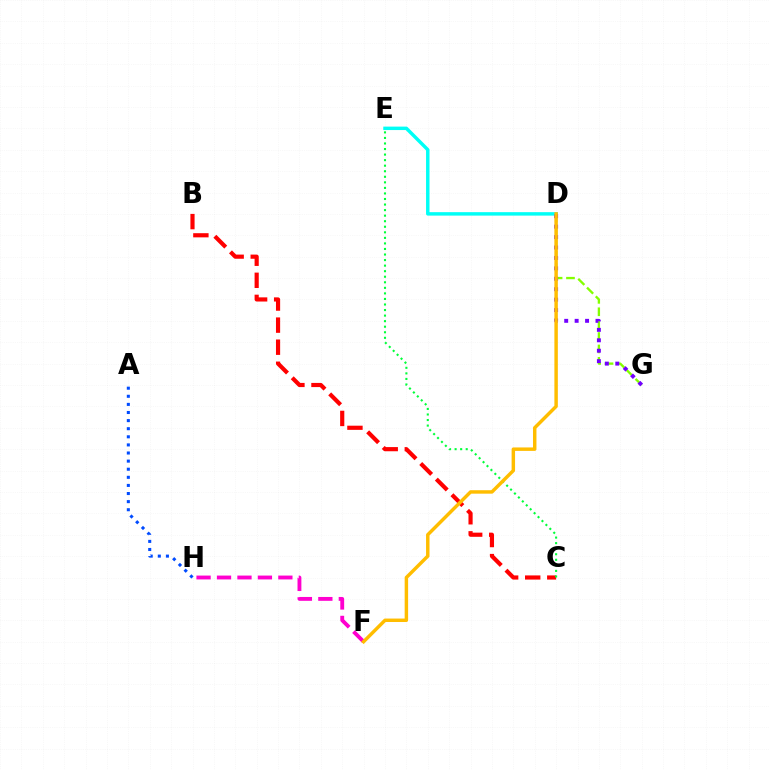{('B', 'C'): [{'color': '#ff0000', 'line_style': 'dashed', 'thickness': 3.0}], ('A', 'H'): [{'color': '#004bff', 'line_style': 'dotted', 'thickness': 2.2}], ('D', 'E'): [{'color': '#00fff6', 'line_style': 'solid', 'thickness': 2.48}], ('F', 'H'): [{'color': '#ff00cf', 'line_style': 'dashed', 'thickness': 2.78}], ('D', 'G'): [{'color': '#84ff00', 'line_style': 'dashed', 'thickness': 1.68}, {'color': '#7200ff', 'line_style': 'dotted', 'thickness': 2.83}], ('C', 'E'): [{'color': '#00ff39', 'line_style': 'dotted', 'thickness': 1.51}], ('D', 'F'): [{'color': '#ffbd00', 'line_style': 'solid', 'thickness': 2.49}]}